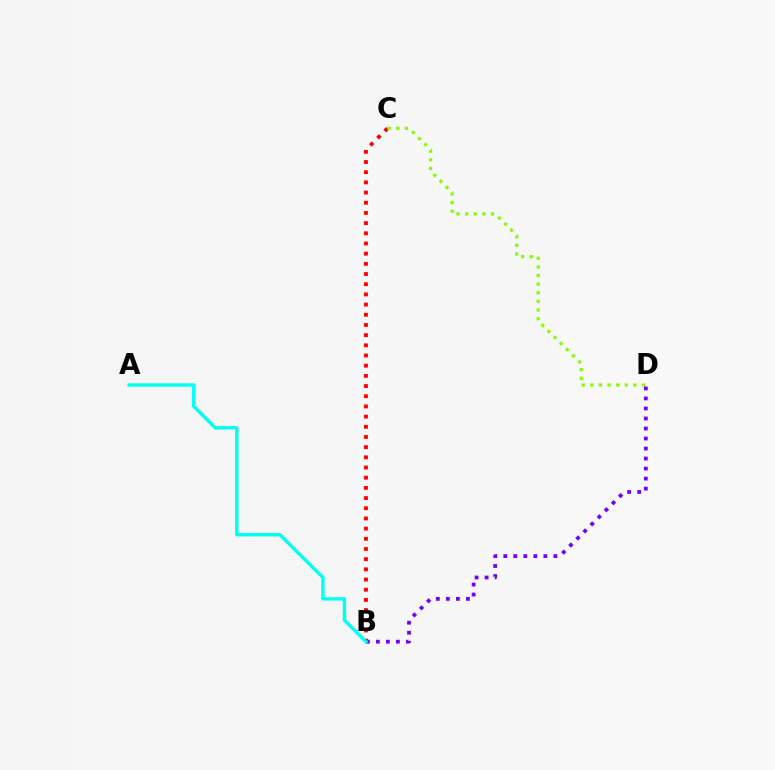{('B', 'C'): [{'color': '#ff0000', 'line_style': 'dotted', 'thickness': 2.77}], ('C', 'D'): [{'color': '#84ff00', 'line_style': 'dotted', 'thickness': 2.34}], ('B', 'D'): [{'color': '#7200ff', 'line_style': 'dotted', 'thickness': 2.72}], ('A', 'B'): [{'color': '#00fff6', 'line_style': 'solid', 'thickness': 2.44}]}